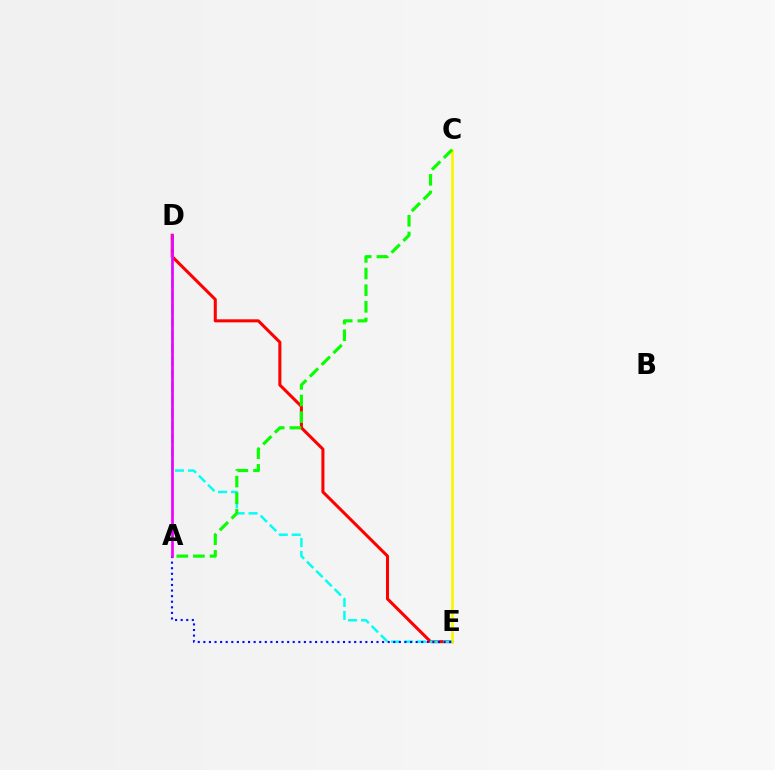{('D', 'E'): [{'color': '#ff0000', 'line_style': 'solid', 'thickness': 2.2}, {'color': '#00fff6', 'line_style': 'dashed', 'thickness': 1.76}], ('C', 'E'): [{'color': '#fcf500', 'line_style': 'solid', 'thickness': 1.97}], ('A', 'E'): [{'color': '#0010ff', 'line_style': 'dotted', 'thickness': 1.52}], ('A', 'D'): [{'color': '#ee00ff', 'line_style': 'solid', 'thickness': 1.93}], ('A', 'C'): [{'color': '#08ff00', 'line_style': 'dashed', 'thickness': 2.26}]}